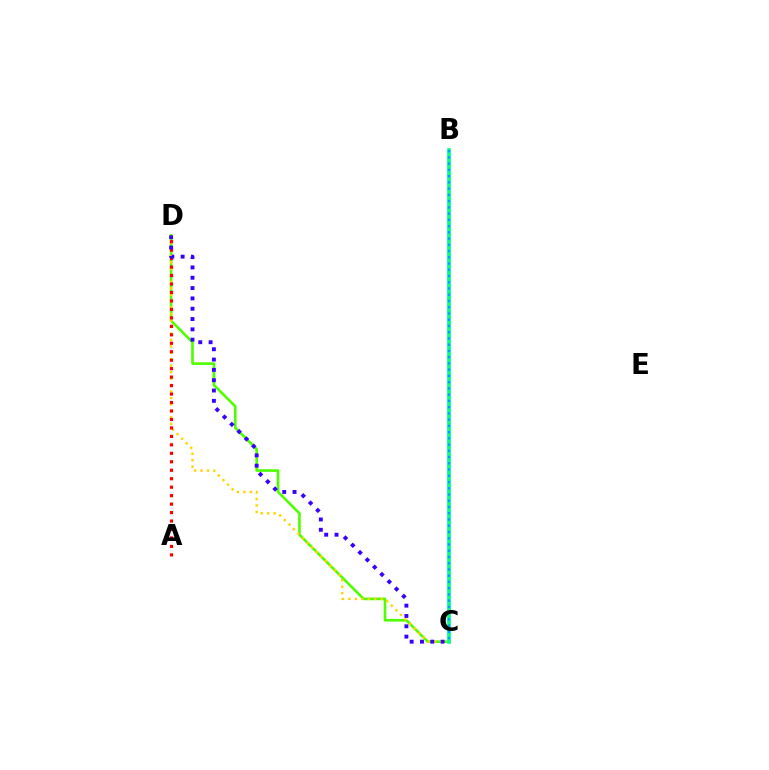{('B', 'C'): [{'color': '#ff00ed', 'line_style': 'dotted', 'thickness': 1.75}, {'color': '#00ff86', 'line_style': 'solid', 'thickness': 2.62}, {'color': '#009eff', 'line_style': 'dotted', 'thickness': 1.7}], ('C', 'D'): [{'color': '#4fff00', 'line_style': 'solid', 'thickness': 1.89}, {'color': '#ffd500', 'line_style': 'dotted', 'thickness': 1.75}, {'color': '#3700ff', 'line_style': 'dotted', 'thickness': 2.8}], ('A', 'D'): [{'color': '#ff0000', 'line_style': 'dotted', 'thickness': 2.3}]}